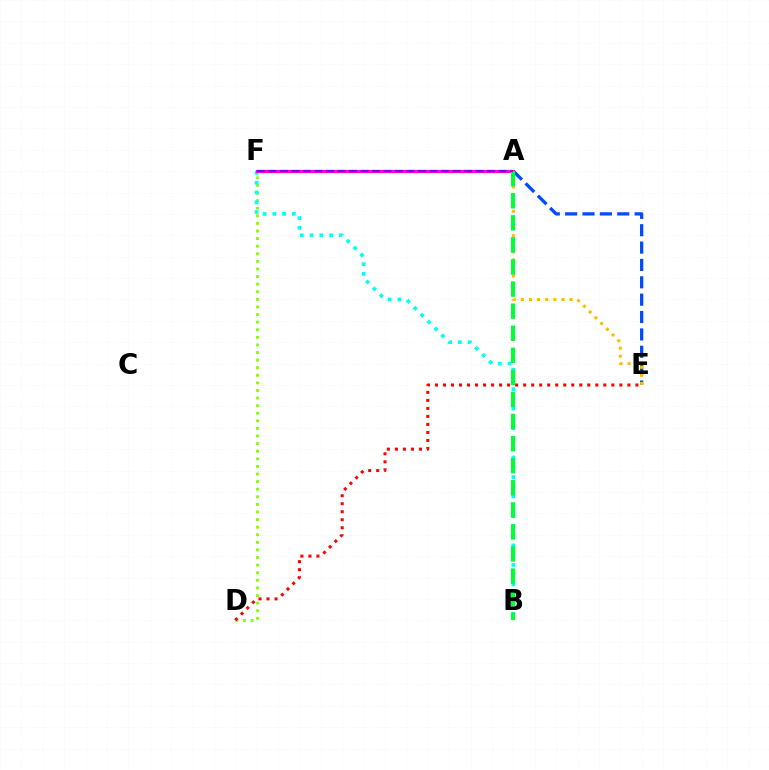{('A', 'E'): [{'color': '#004bff', 'line_style': 'dashed', 'thickness': 2.36}, {'color': '#ffbd00', 'line_style': 'dotted', 'thickness': 2.2}], ('D', 'F'): [{'color': '#84ff00', 'line_style': 'dotted', 'thickness': 2.06}], ('D', 'E'): [{'color': '#ff0000', 'line_style': 'dotted', 'thickness': 2.18}], ('B', 'F'): [{'color': '#00fff6', 'line_style': 'dotted', 'thickness': 2.65}], ('A', 'F'): [{'color': '#ff00cf', 'line_style': 'solid', 'thickness': 2.29}, {'color': '#7200ff', 'line_style': 'dashed', 'thickness': 1.56}], ('A', 'B'): [{'color': '#00ff39', 'line_style': 'dashed', 'thickness': 3.0}]}